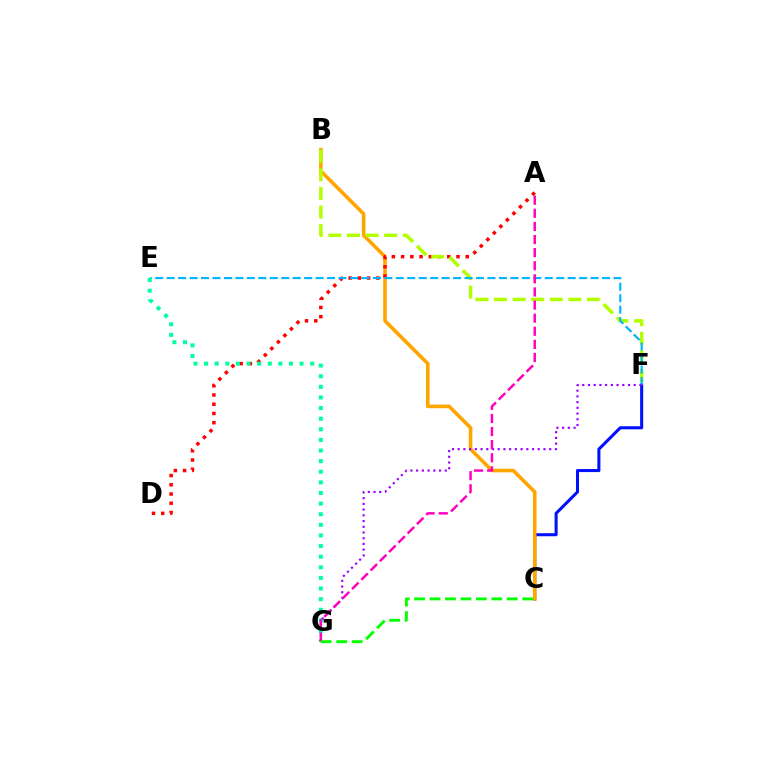{('C', 'F'): [{'color': '#0010ff', 'line_style': 'solid', 'thickness': 2.19}], ('B', 'C'): [{'color': '#ffa500', 'line_style': 'solid', 'thickness': 2.58}], ('A', 'D'): [{'color': '#ff0000', 'line_style': 'dotted', 'thickness': 2.51}], ('B', 'F'): [{'color': '#b3ff00', 'line_style': 'dashed', 'thickness': 2.53}], ('E', 'F'): [{'color': '#00b5ff', 'line_style': 'dashed', 'thickness': 1.56}], ('E', 'G'): [{'color': '#00ff9d', 'line_style': 'dotted', 'thickness': 2.88}], ('F', 'G'): [{'color': '#9b00ff', 'line_style': 'dotted', 'thickness': 1.55}], ('A', 'G'): [{'color': '#ff00bd', 'line_style': 'dashed', 'thickness': 1.78}], ('C', 'G'): [{'color': '#08ff00', 'line_style': 'dashed', 'thickness': 2.1}]}